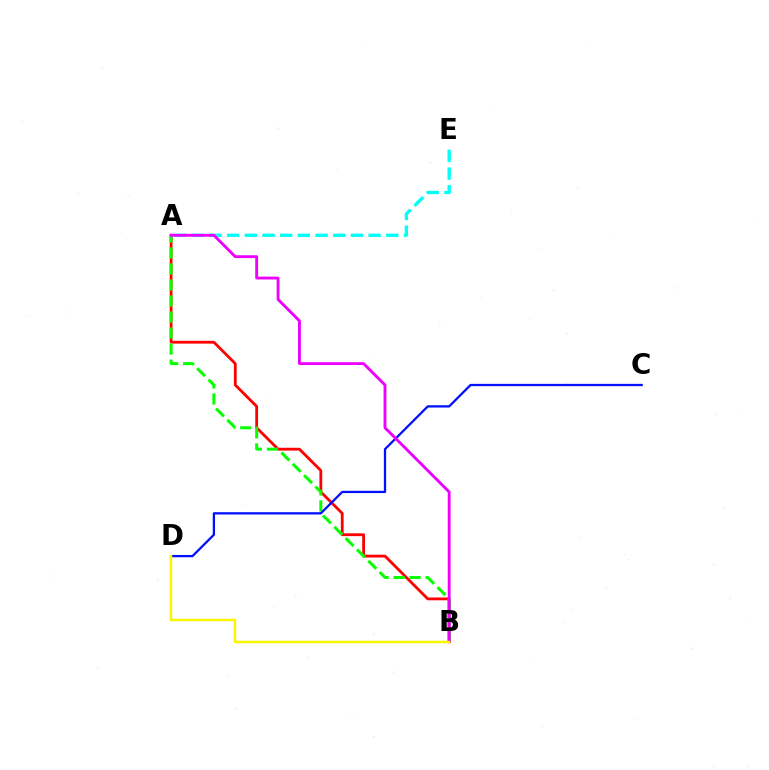{('A', 'E'): [{'color': '#00fff6', 'line_style': 'dashed', 'thickness': 2.4}], ('A', 'B'): [{'color': '#ff0000', 'line_style': 'solid', 'thickness': 2.01}, {'color': '#08ff00', 'line_style': 'dashed', 'thickness': 2.18}, {'color': '#ee00ff', 'line_style': 'solid', 'thickness': 2.06}], ('C', 'D'): [{'color': '#0010ff', 'line_style': 'solid', 'thickness': 1.64}], ('B', 'D'): [{'color': '#fcf500', 'line_style': 'solid', 'thickness': 1.78}]}